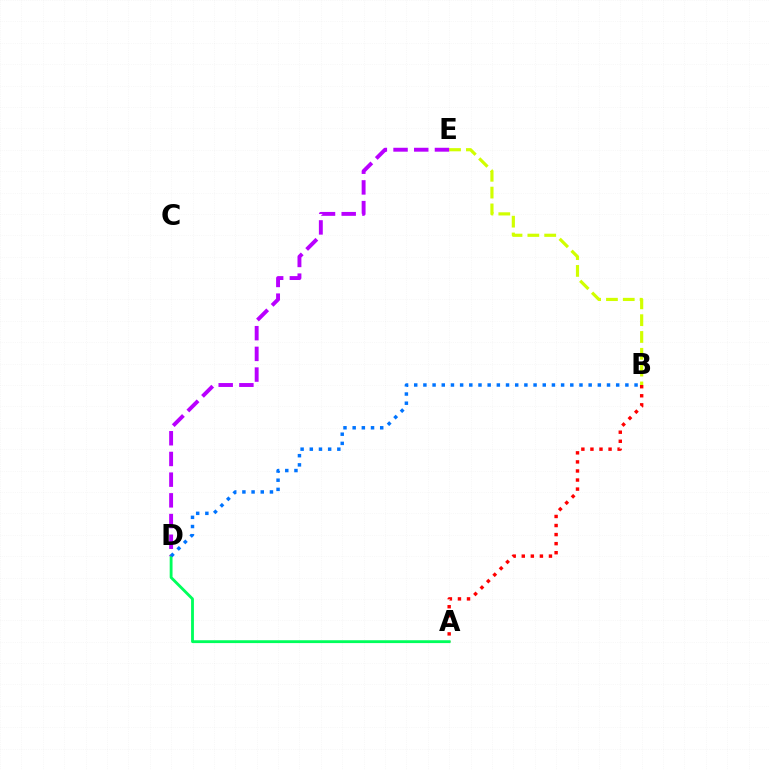{('A', 'B'): [{'color': '#ff0000', 'line_style': 'dotted', 'thickness': 2.46}], ('B', 'E'): [{'color': '#d1ff00', 'line_style': 'dashed', 'thickness': 2.28}], ('A', 'D'): [{'color': '#00ff5c', 'line_style': 'solid', 'thickness': 2.05}], ('D', 'E'): [{'color': '#b900ff', 'line_style': 'dashed', 'thickness': 2.81}], ('B', 'D'): [{'color': '#0074ff', 'line_style': 'dotted', 'thickness': 2.49}]}